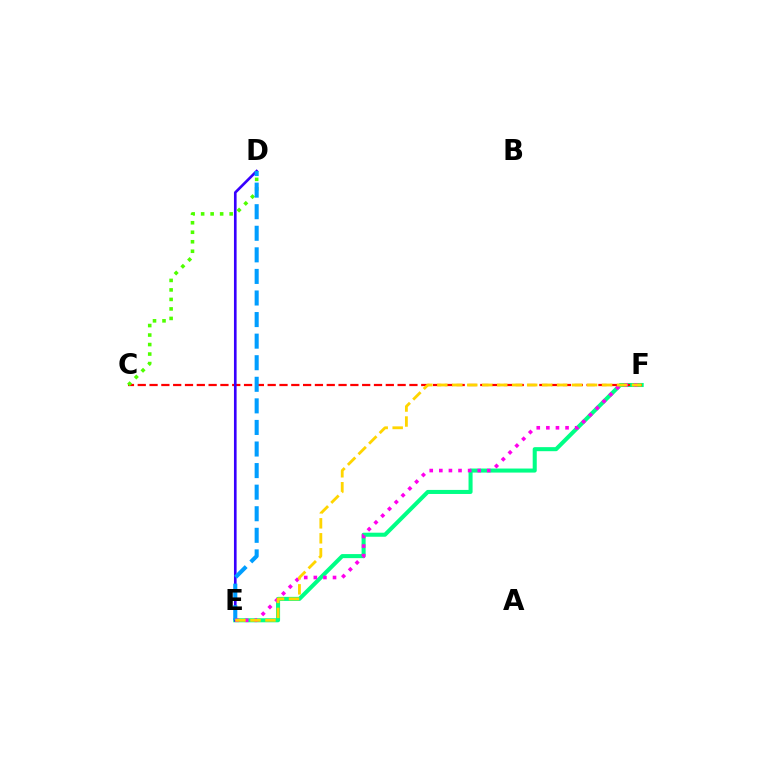{('E', 'F'): [{'color': '#00ff86', 'line_style': 'solid', 'thickness': 2.92}, {'color': '#ff00ed', 'line_style': 'dotted', 'thickness': 2.61}, {'color': '#ffd500', 'line_style': 'dashed', 'thickness': 2.03}], ('C', 'F'): [{'color': '#ff0000', 'line_style': 'dashed', 'thickness': 1.6}], ('D', 'E'): [{'color': '#3700ff', 'line_style': 'solid', 'thickness': 1.91}, {'color': '#009eff', 'line_style': 'dashed', 'thickness': 2.93}], ('C', 'D'): [{'color': '#4fff00', 'line_style': 'dotted', 'thickness': 2.58}]}